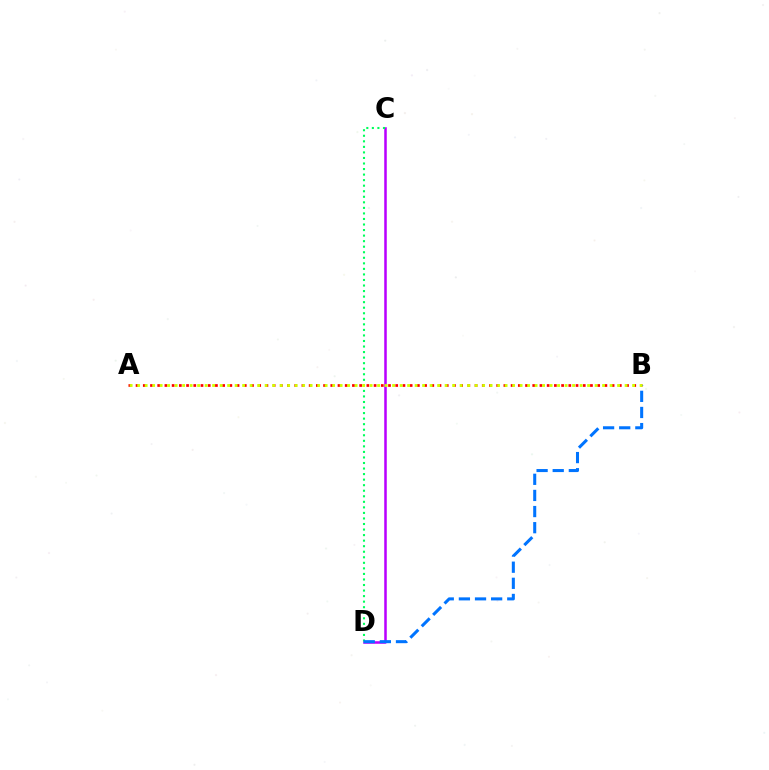{('C', 'D'): [{'color': '#b900ff', 'line_style': 'solid', 'thickness': 1.82}, {'color': '#00ff5c', 'line_style': 'dotted', 'thickness': 1.51}], ('A', 'B'): [{'color': '#ff0000', 'line_style': 'dotted', 'thickness': 1.96}, {'color': '#d1ff00', 'line_style': 'dotted', 'thickness': 2.04}], ('B', 'D'): [{'color': '#0074ff', 'line_style': 'dashed', 'thickness': 2.19}]}